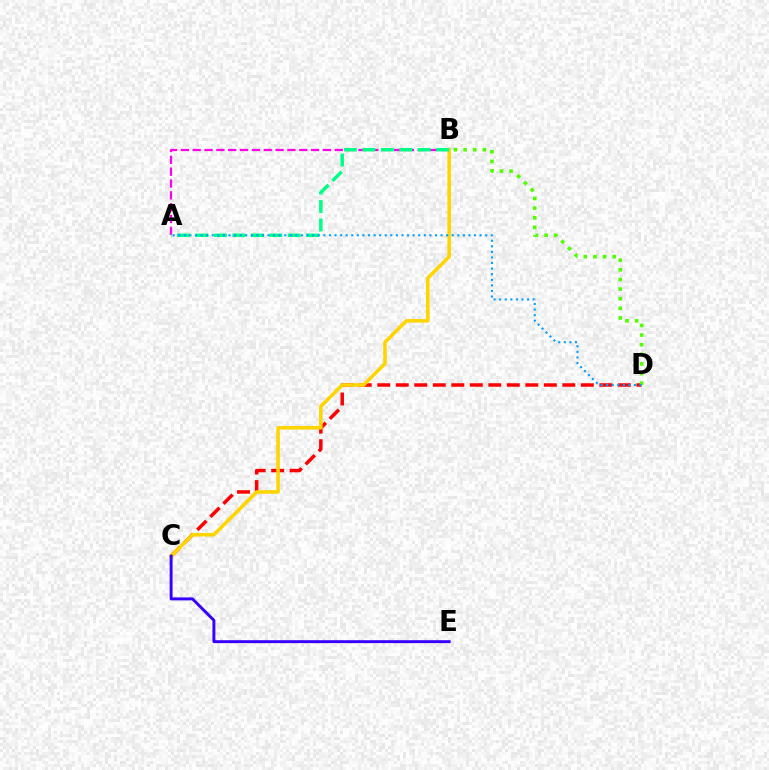{('C', 'D'): [{'color': '#ff0000', 'line_style': 'dashed', 'thickness': 2.51}], ('A', 'B'): [{'color': '#ff00ed', 'line_style': 'dashed', 'thickness': 1.61}, {'color': '#00ff86', 'line_style': 'dashed', 'thickness': 2.51}], ('B', 'C'): [{'color': '#ffd500', 'line_style': 'solid', 'thickness': 2.56}], ('B', 'D'): [{'color': '#4fff00', 'line_style': 'dotted', 'thickness': 2.61}], ('A', 'D'): [{'color': '#009eff', 'line_style': 'dotted', 'thickness': 1.52}], ('C', 'E'): [{'color': '#3700ff', 'line_style': 'solid', 'thickness': 2.12}]}